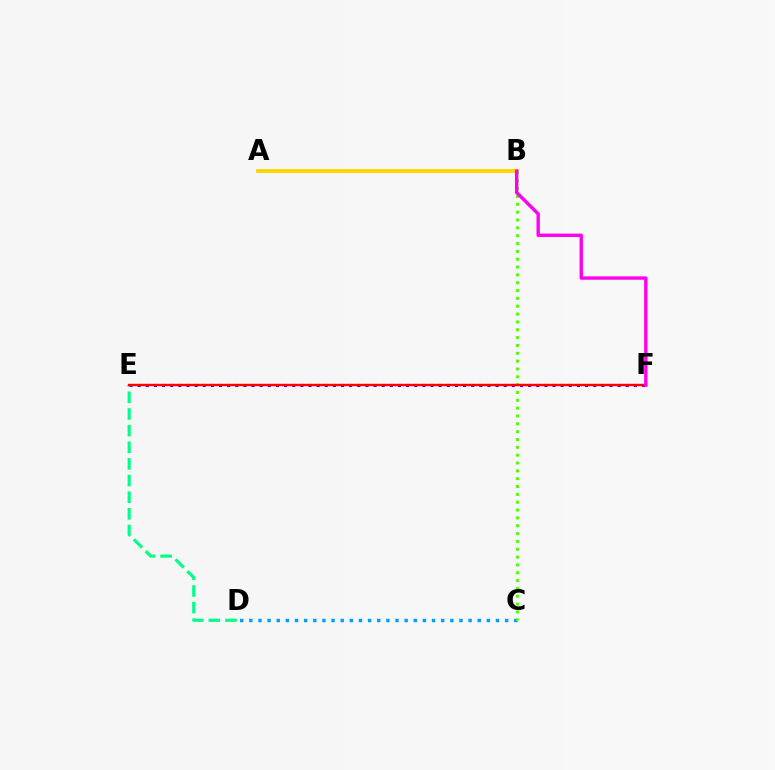{('A', 'B'): [{'color': '#ffd500', 'line_style': 'solid', 'thickness': 2.77}], ('C', 'D'): [{'color': '#009eff', 'line_style': 'dotted', 'thickness': 2.48}], ('E', 'F'): [{'color': '#3700ff', 'line_style': 'dotted', 'thickness': 2.21}, {'color': '#ff0000', 'line_style': 'solid', 'thickness': 1.73}], ('B', 'C'): [{'color': '#4fff00', 'line_style': 'dotted', 'thickness': 2.13}], ('D', 'E'): [{'color': '#00ff86', 'line_style': 'dashed', 'thickness': 2.26}], ('B', 'F'): [{'color': '#ff00ed', 'line_style': 'solid', 'thickness': 2.43}]}